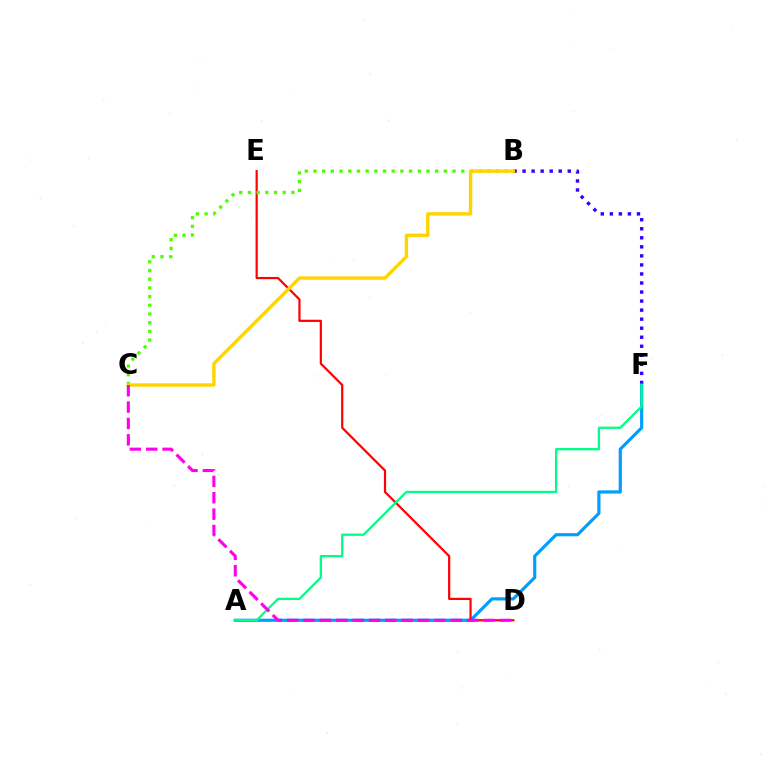{('B', 'F'): [{'color': '#3700ff', 'line_style': 'dotted', 'thickness': 2.46}], ('A', 'F'): [{'color': '#009eff', 'line_style': 'solid', 'thickness': 2.28}, {'color': '#00ff86', 'line_style': 'solid', 'thickness': 1.64}], ('D', 'E'): [{'color': '#ff0000', 'line_style': 'solid', 'thickness': 1.58}], ('B', 'C'): [{'color': '#4fff00', 'line_style': 'dotted', 'thickness': 2.36}, {'color': '#ffd500', 'line_style': 'solid', 'thickness': 2.44}], ('C', 'D'): [{'color': '#ff00ed', 'line_style': 'dashed', 'thickness': 2.22}]}